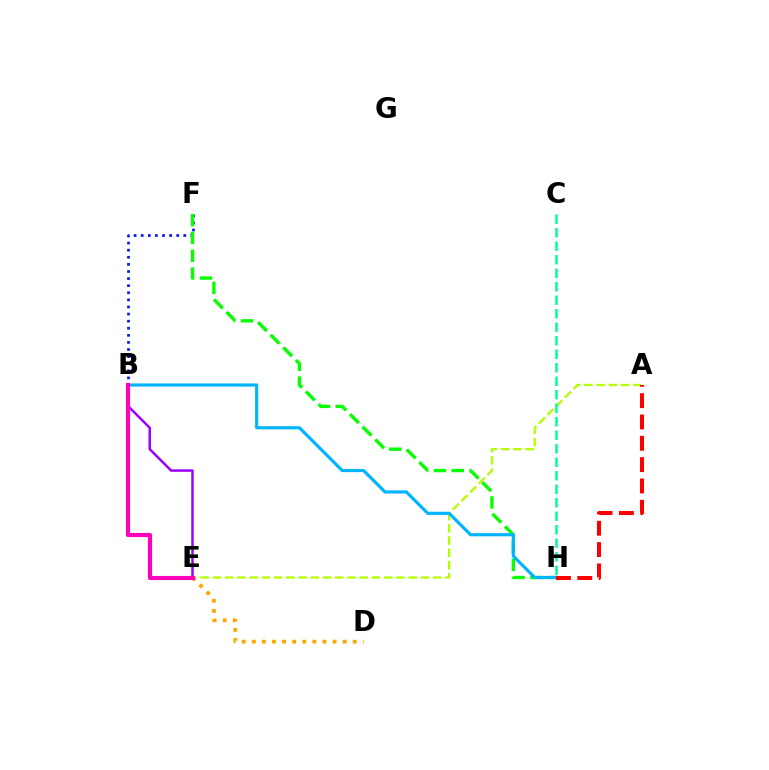{('D', 'E'): [{'color': '#ffa500', 'line_style': 'dotted', 'thickness': 2.74}], ('B', 'F'): [{'color': '#0010ff', 'line_style': 'dotted', 'thickness': 1.93}], ('A', 'E'): [{'color': '#b3ff00', 'line_style': 'dashed', 'thickness': 1.66}], ('F', 'H'): [{'color': '#08ff00', 'line_style': 'dashed', 'thickness': 2.42}], ('B', 'E'): [{'color': '#9b00ff', 'line_style': 'solid', 'thickness': 1.79}, {'color': '#ff00bd', 'line_style': 'solid', 'thickness': 2.97}], ('B', 'H'): [{'color': '#00b5ff', 'line_style': 'solid', 'thickness': 2.27}], ('A', 'H'): [{'color': '#ff0000', 'line_style': 'dashed', 'thickness': 2.9}], ('C', 'H'): [{'color': '#00ff9d', 'line_style': 'dashed', 'thickness': 1.83}]}